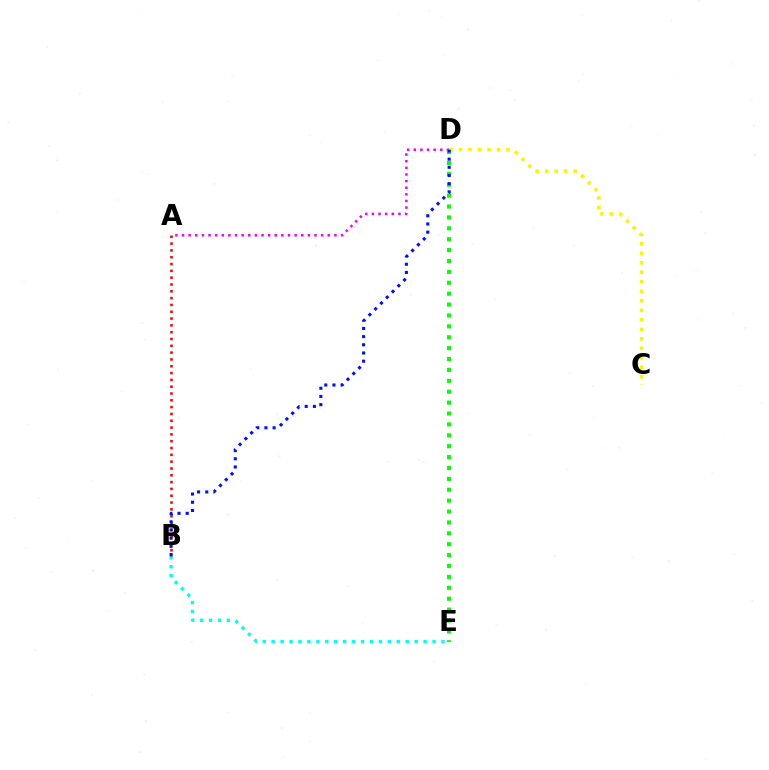{('A', 'D'): [{'color': '#ee00ff', 'line_style': 'dotted', 'thickness': 1.8}], ('C', 'D'): [{'color': '#fcf500', 'line_style': 'dotted', 'thickness': 2.58}], ('D', 'E'): [{'color': '#08ff00', 'line_style': 'dotted', 'thickness': 2.96}], ('B', 'E'): [{'color': '#00fff6', 'line_style': 'dotted', 'thickness': 2.43}], ('A', 'B'): [{'color': '#ff0000', 'line_style': 'dotted', 'thickness': 1.85}], ('B', 'D'): [{'color': '#0010ff', 'line_style': 'dotted', 'thickness': 2.23}]}